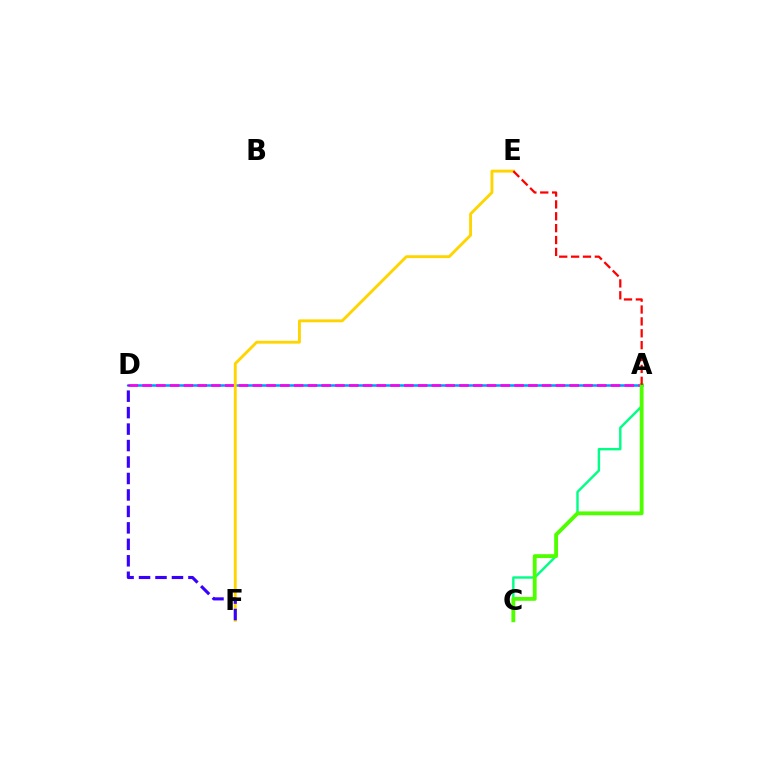{('A', 'C'): [{'color': '#00ff86', 'line_style': 'solid', 'thickness': 1.74}, {'color': '#4fff00', 'line_style': 'solid', 'thickness': 2.77}], ('A', 'D'): [{'color': '#009eff', 'line_style': 'solid', 'thickness': 1.81}, {'color': '#ff00ed', 'line_style': 'dashed', 'thickness': 1.87}], ('E', 'F'): [{'color': '#ffd500', 'line_style': 'solid', 'thickness': 2.07}], ('A', 'E'): [{'color': '#ff0000', 'line_style': 'dashed', 'thickness': 1.61}], ('D', 'F'): [{'color': '#3700ff', 'line_style': 'dashed', 'thickness': 2.24}]}